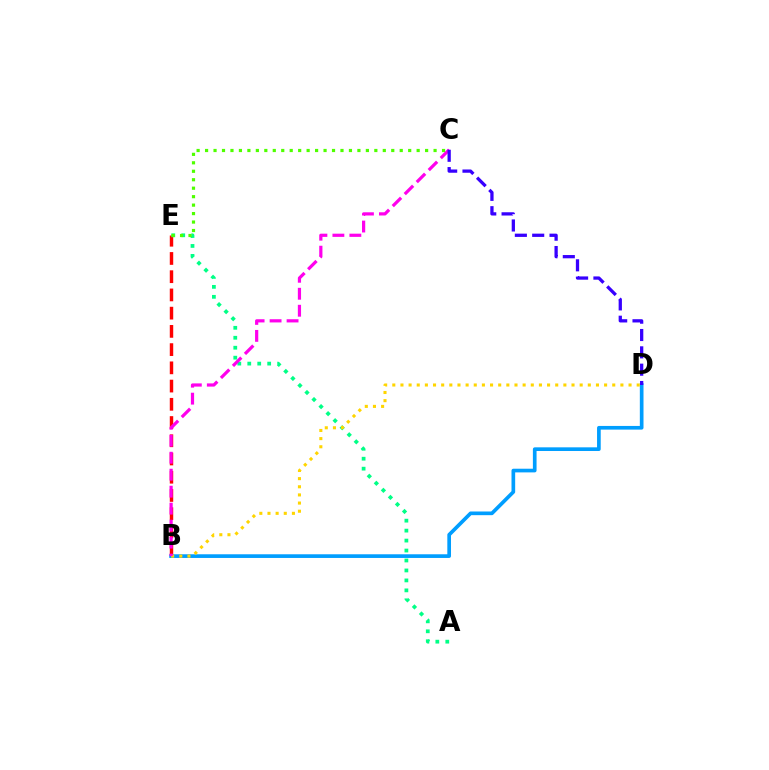{('B', 'E'): [{'color': '#ff0000', 'line_style': 'dashed', 'thickness': 2.48}], ('A', 'E'): [{'color': '#00ff86', 'line_style': 'dotted', 'thickness': 2.71}], ('B', 'D'): [{'color': '#009eff', 'line_style': 'solid', 'thickness': 2.65}, {'color': '#ffd500', 'line_style': 'dotted', 'thickness': 2.21}], ('B', 'C'): [{'color': '#ff00ed', 'line_style': 'dashed', 'thickness': 2.31}], ('C', 'D'): [{'color': '#3700ff', 'line_style': 'dashed', 'thickness': 2.35}], ('C', 'E'): [{'color': '#4fff00', 'line_style': 'dotted', 'thickness': 2.3}]}